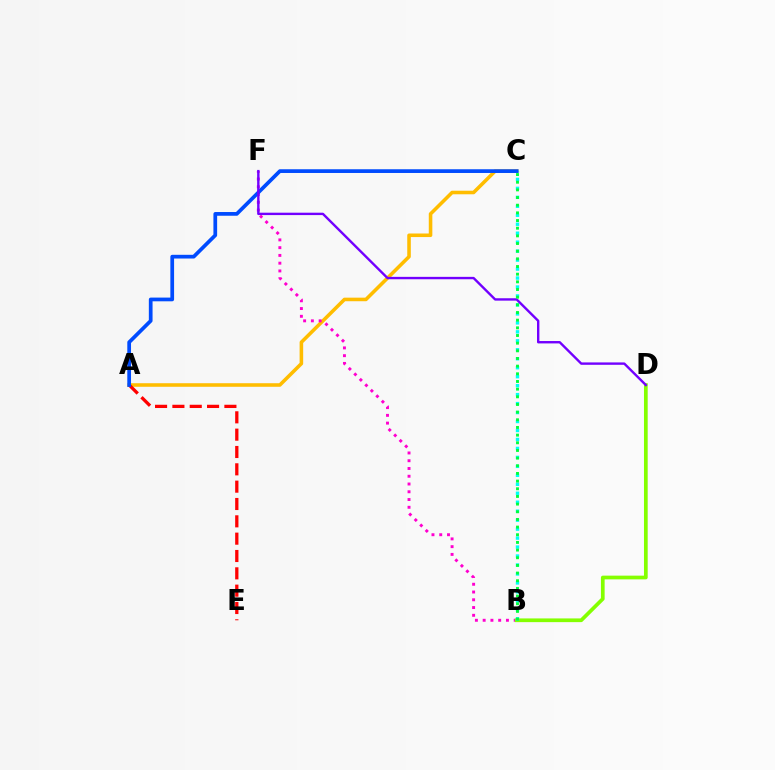{('A', 'C'): [{'color': '#ffbd00', 'line_style': 'solid', 'thickness': 2.57}, {'color': '#004bff', 'line_style': 'solid', 'thickness': 2.68}], ('B', 'F'): [{'color': '#ff00cf', 'line_style': 'dotted', 'thickness': 2.11}], ('B', 'D'): [{'color': '#84ff00', 'line_style': 'solid', 'thickness': 2.67}], ('A', 'E'): [{'color': '#ff0000', 'line_style': 'dashed', 'thickness': 2.35}], ('B', 'C'): [{'color': '#00fff6', 'line_style': 'dotted', 'thickness': 2.44}, {'color': '#00ff39', 'line_style': 'dotted', 'thickness': 2.08}], ('D', 'F'): [{'color': '#7200ff', 'line_style': 'solid', 'thickness': 1.72}]}